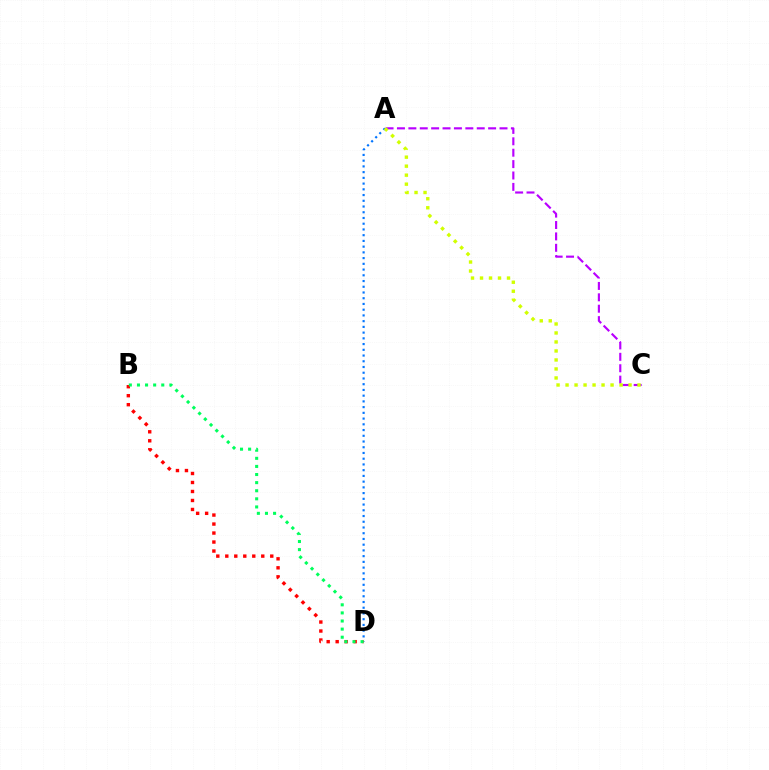{('A', 'D'): [{'color': '#0074ff', 'line_style': 'dotted', 'thickness': 1.56}], ('B', 'D'): [{'color': '#ff0000', 'line_style': 'dotted', 'thickness': 2.44}, {'color': '#00ff5c', 'line_style': 'dotted', 'thickness': 2.2}], ('A', 'C'): [{'color': '#b900ff', 'line_style': 'dashed', 'thickness': 1.55}, {'color': '#d1ff00', 'line_style': 'dotted', 'thickness': 2.44}]}